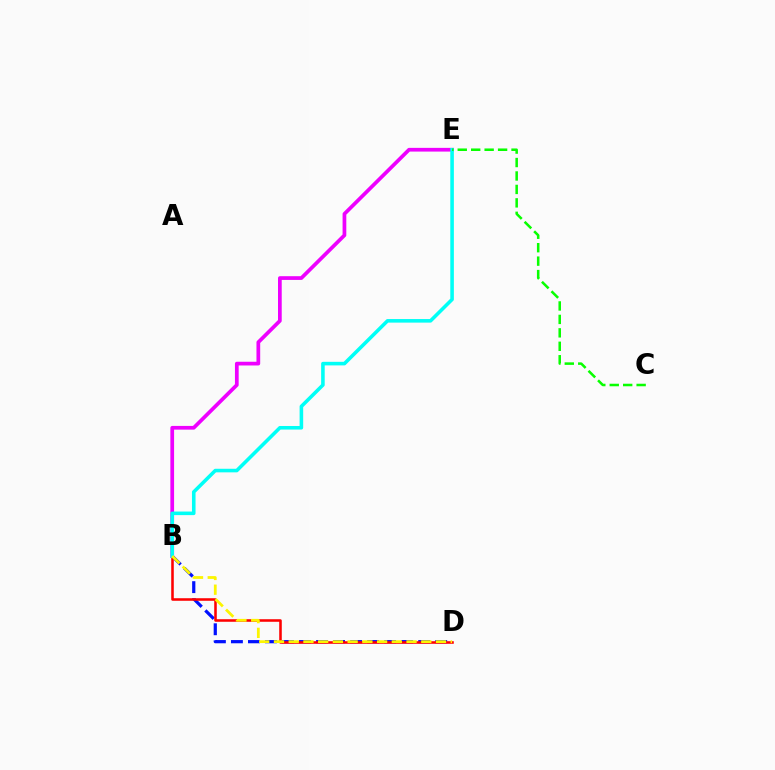{('B', 'D'): [{'color': '#0010ff', 'line_style': 'dashed', 'thickness': 2.31}, {'color': '#ff0000', 'line_style': 'solid', 'thickness': 1.84}, {'color': '#fcf500', 'line_style': 'dashed', 'thickness': 2.0}], ('B', 'E'): [{'color': '#ee00ff', 'line_style': 'solid', 'thickness': 2.68}, {'color': '#00fff6', 'line_style': 'solid', 'thickness': 2.57}], ('C', 'E'): [{'color': '#08ff00', 'line_style': 'dashed', 'thickness': 1.83}]}